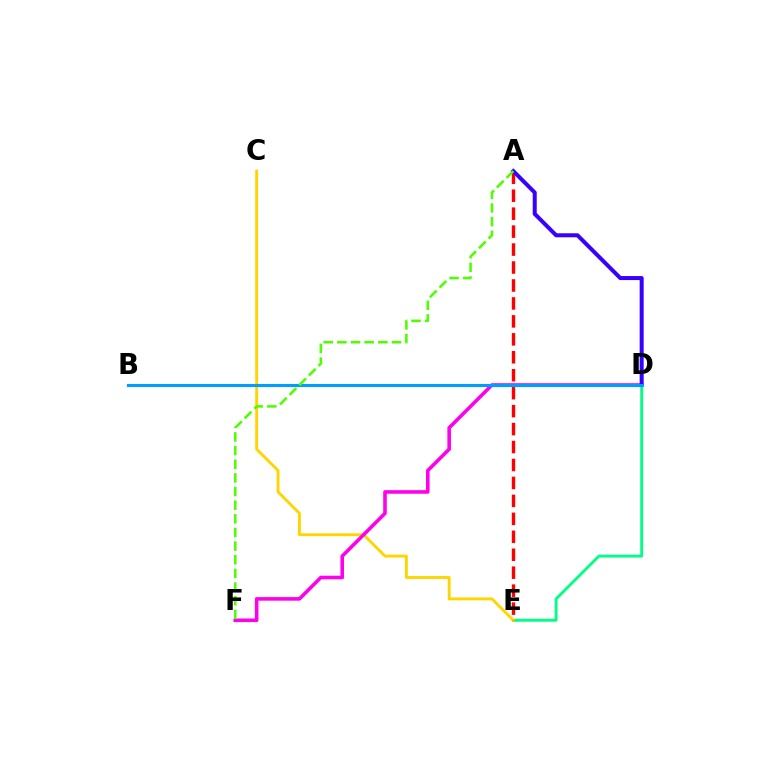{('D', 'E'): [{'color': '#00ff86', 'line_style': 'solid', 'thickness': 2.08}], ('C', 'E'): [{'color': '#ffd500', 'line_style': 'solid', 'thickness': 2.08}], ('A', 'E'): [{'color': '#ff0000', 'line_style': 'dashed', 'thickness': 2.44}], ('D', 'F'): [{'color': '#ff00ed', 'line_style': 'solid', 'thickness': 2.58}], ('A', 'D'): [{'color': '#3700ff', 'line_style': 'solid', 'thickness': 2.89}], ('B', 'D'): [{'color': '#009eff', 'line_style': 'solid', 'thickness': 2.23}], ('A', 'F'): [{'color': '#4fff00', 'line_style': 'dashed', 'thickness': 1.85}]}